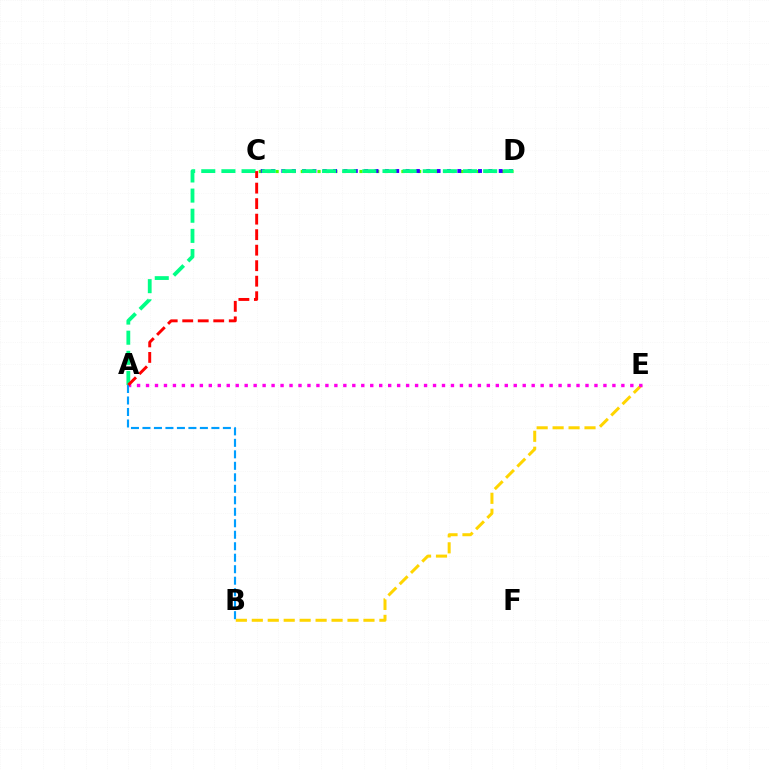{('B', 'E'): [{'color': '#ffd500', 'line_style': 'dashed', 'thickness': 2.17}], ('C', 'D'): [{'color': '#4fff00', 'line_style': 'dotted', 'thickness': 2.28}, {'color': '#3700ff', 'line_style': 'dotted', 'thickness': 2.81}], ('A', 'E'): [{'color': '#ff00ed', 'line_style': 'dotted', 'thickness': 2.44}], ('A', 'D'): [{'color': '#00ff86', 'line_style': 'dashed', 'thickness': 2.74}], ('A', 'B'): [{'color': '#009eff', 'line_style': 'dashed', 'thickness': 1.56}], ('A', 'C'): [{'color': '#ff0000', 'line_style': 'dashed', 'thickness': 2.11}]}